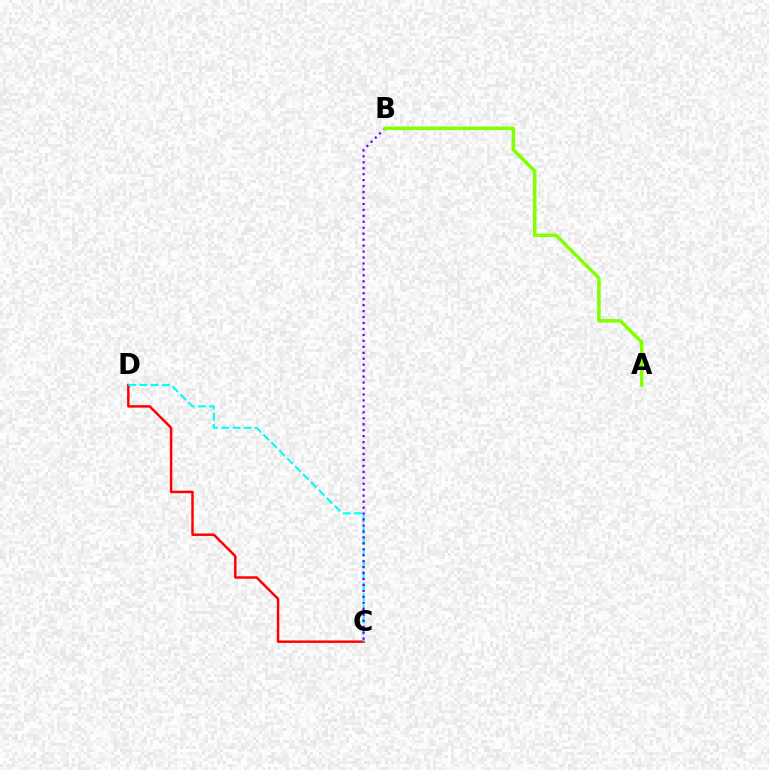{('C', 'D'): [{'color': '#ff0000', 'line_style': 'solid', 'thickness': 1.76}, {'color': '#00fff6', 'line_style': 'dashed', 'thickness': 1.52}], ('B', 'C'): [{'color': '#7200ff', 'line_style': 'dotted', 'thickness': 1.62}], ('A', 'B'): [{'color': '#84ff00', 'line_style': 'solid', 'thickness': 2.53}]}